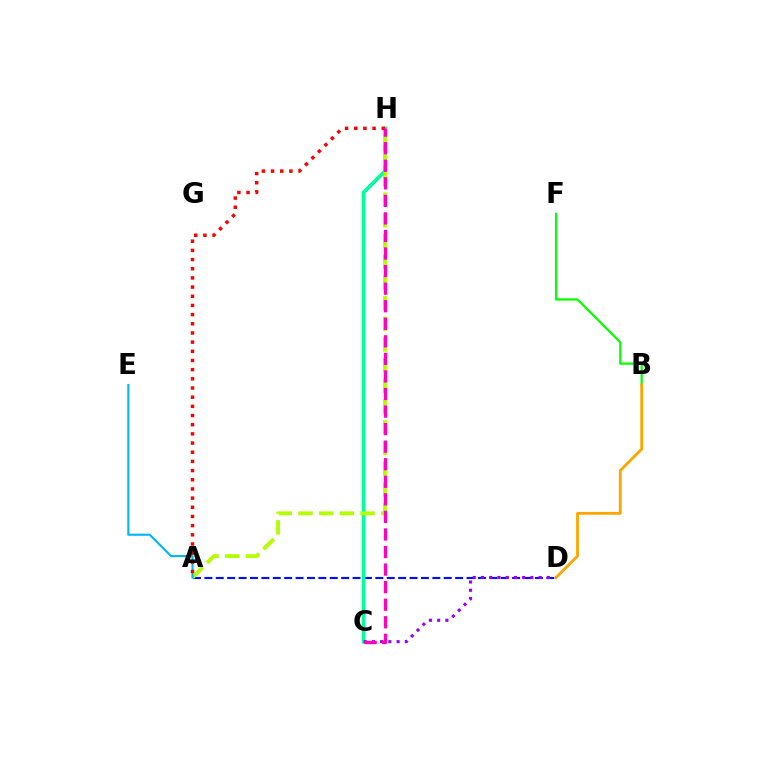{('A', 'D'): [{'color': '#0010ff', 'line_style': 'dashed', 'thickness': 1.55}], ('C', 'H'): [{'color': '#00ff9d', 'line_style': 'solid', 'thickness': 2.68}, {'color': '#ff00bd', 'line_style': 'dashed', 'thickness': 2.39}], ('A', 'H'): [{'color': '#b3ff00', 'line_style': 'dashed', 'thickness': 2.81}, {'color': '#ff0000', 'line_style': 'dotted', 'thickness': 2.49}], ('C', 'D'): [{'color': '#9b00ff', 'line_style': 'dotted', 'thickness': 2.24}], ('A', 'E'): [{'color': '#00b5ff', 'line_style': 'solid', 'thickness': 1.53}], ('B', 'F'): [{'color': '#08ff00', 'line_style': 'solid', 'thickness': 1.62}], ('B', 'D'): [{'color': '#ffa500', 'line_style': 'solid', 'thickness': 2.02}]}